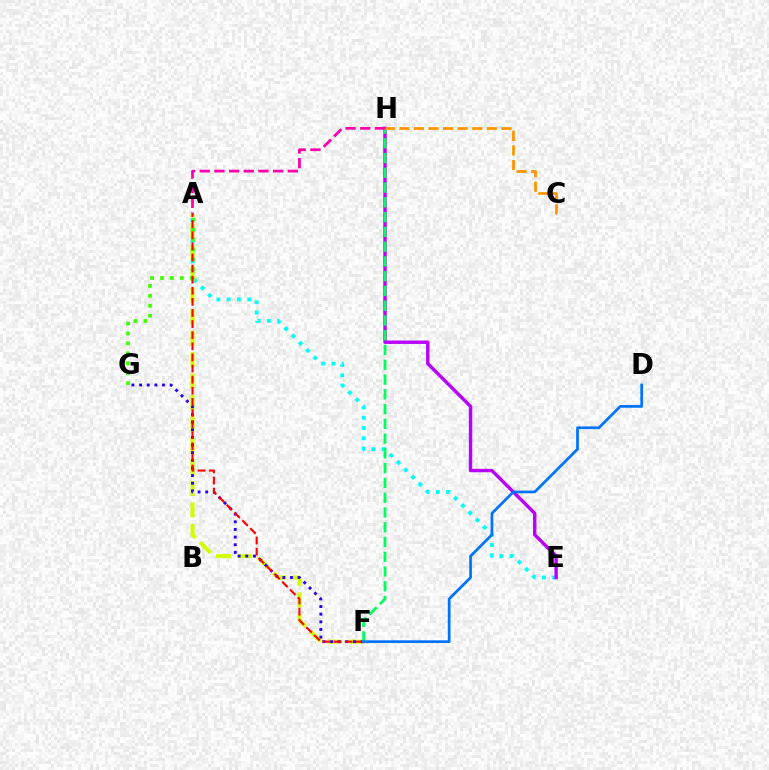{('A', 'E'): [{'color': '#00fff6', 'line_style': 'dotted', 'thickness': 2.79}], ('A', 'F'): [{'color': '#d1ff00', 'line_style': 'dashed', 'thickness': 2.92}, {'color': '#ff0000', 'line_style': 'dashed', 'thickness': 1.51}], ('E', 'H'): [{'color': '#b900ff', 'line_style': 'solid', 'thickness': 2.45}], ('A', 'G'): [{'color': '#3dff00', 'line_style': 'dotted', 'thickness': 2.7}], ('F', 'G'): [{'color': '#2500ff', 'line_style': 'dotted', 'thickness': 2.08}], ('F', 'H'): [{'color': '#00ff5c', 'line_style': 'dashed', 'thickness': 2.01}], ('C', 'H'): [{'color': '#ff9400', 'line_style': 'dashed', 'thickness': 1.98}], ('A', 'H'): [{'color': '#ff00ac', 'line_style': 'dashed', 'thickness': 1.99}], ('D', 'F'): [{'color': '#0074ff', 'line_style': 'solid', 'thickness': 1.96}]}